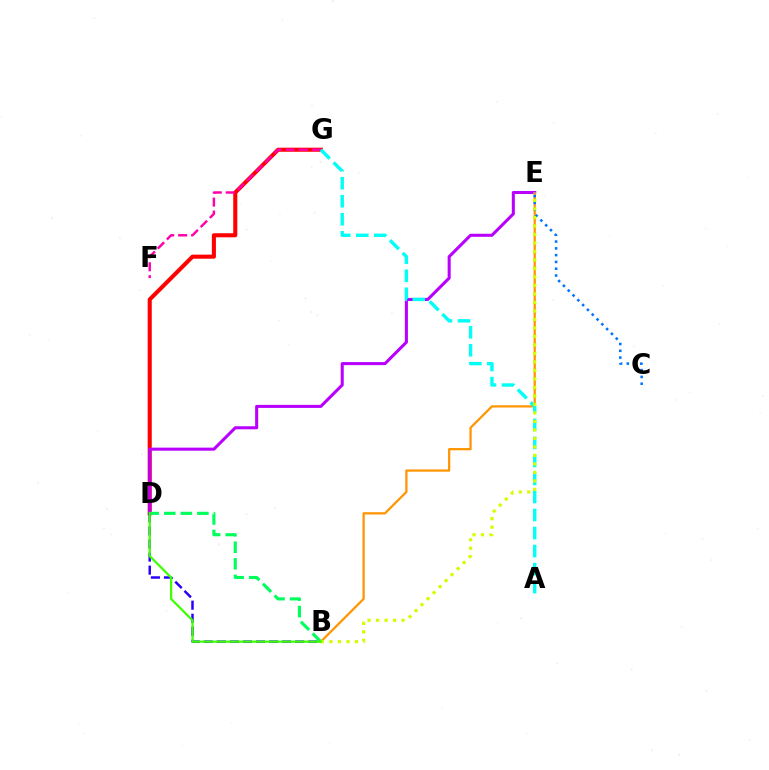{('D', 'G'): [{'color': '#ff0000', 'line_style': 'solid', 'thickness': 2.93}], ('B', 'E'): [{'color': '#ff9400', 'line_style': 'solid', 'thickness': 1.62}, {'color': '#d1ff00', 'line_style': 'dotted', 'thickness': 2.31}], ('C', 'E'): [{'color': '#0074ff', 'line_style': 'dotted', 'thickness': 1.84}], ('D', 'E'): [{'color': '#b900ff', 'line_style': 'solid', 'thickness': 2.2}], ('F', 'G'): [{'color': '#ff00ac', 'line_style': 'dashed', 'thickness': 1.76}], ('A', 'G'): [{'color': '#00fff6', 'line_style': 'dashed', 'thickness': 2.45}], ('B', 'D'): [{'color': '#00ff5c', 'line_style': 'dashed', 'thickness': 2.25}, {'color': '#2500ff', 'line_style': 'dashed', 'thickness': 1.77}, {'color': '#3dff00', 'line_style': 'solid', 'thickness': 1.59}]}